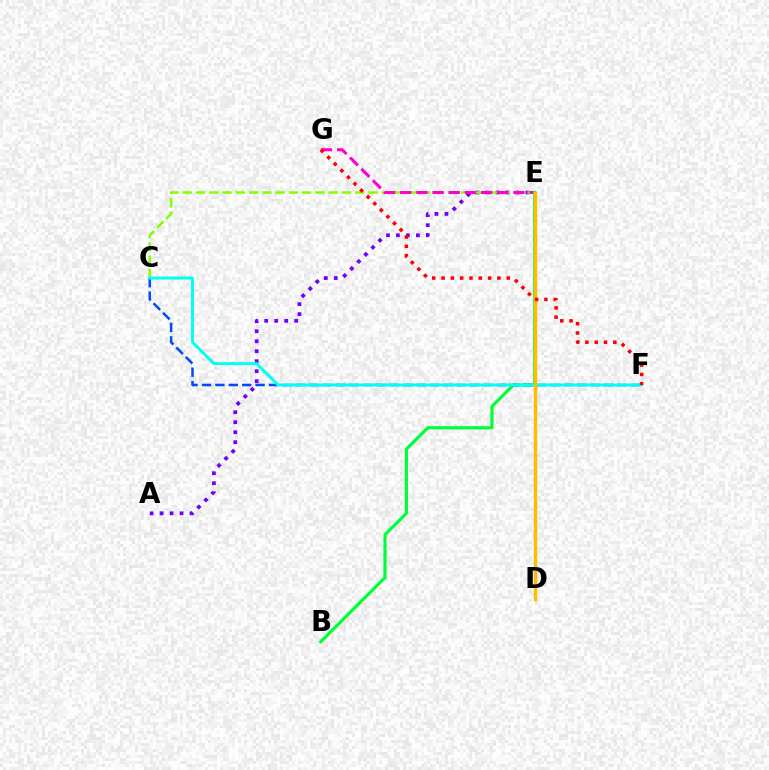{('A', 'E'): [{'color': '#7200ff', 'line_style': 'dotted', 'thickness': 2.71}], ('C', 'E'): [{'color': '#84ff00', 'line_style': 'dashed', 'thickness': 1.8}], ('E', 'G'): [{'color': '#ff00cf', 'line_style': 'dashed', 'thickness': 2.2}], ('B', 'E'): [{'color': '#00ff39', 'line_style': 'solid', 'thickness': 2.28}], ('C', 'F'): [{'color': '#004bff', 'line_style': 'dashed', 'thickness': 1.82}, {'color': '#00fff6', 'line_style': 'solid', 'thickness': 2.13}], ('D', 'E'): [{'color': '#ffbd00', 'line_style': 'solid', 'thickness': 2.46}], ('F', 'G'): [{'color': '#ff0000', 'line_style': 'dotted', 'thickness': 2.53}]}